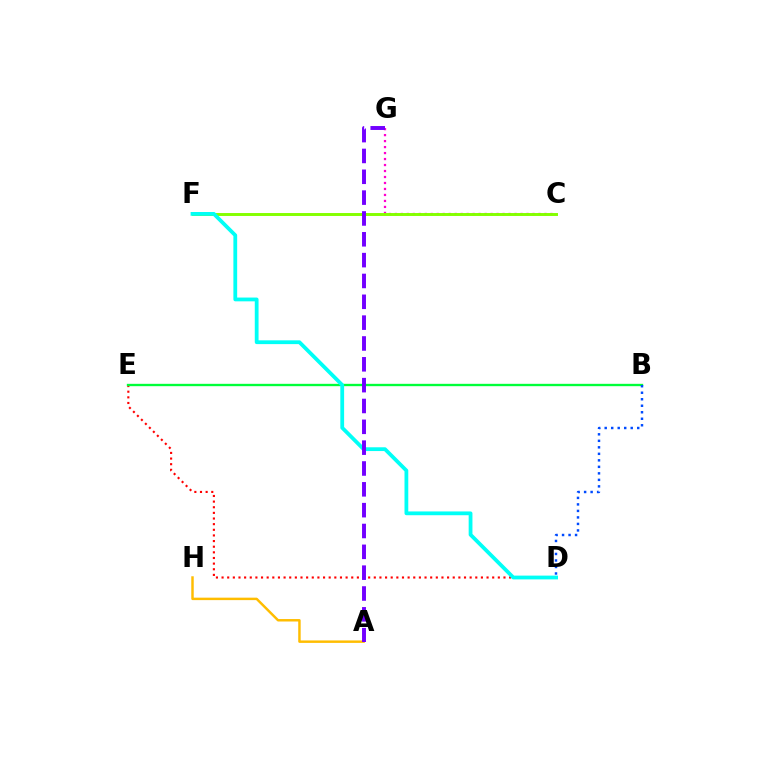{('D', 'E'): [{'color': '#ff0000', 'line_style': 'dotted', 'thickness': 1.53}], ('C', 'G'): [{'color': '#ff00cf', 'line_style': 'dotted', 'thickness': 1.63}], ('A', 'H'): [{'color': '#ffbd00', 'line_style': 'solid', 'thickness': 1.77}], ('B', 'E'): [{'color': '#00ff39', 'line_style': 'solid', 'thickness': 1.69}], ('C', 'F'): [{'color': '#84ff00', 'line_style': 'solid', 'thickness': 2.12}], ('D', 'F'): [{'color': '#00fff6', 'line_style': 'solid', 'thickness': 2.72}], ('B', 'D'): [{'color': '#004bff', 'line_style': 'dotted', 'thickness': 1.77}], ('A', 'G'): [{'color': '#7200ff', 'line_style': 'dashed', 'thickness': 2.83}]}